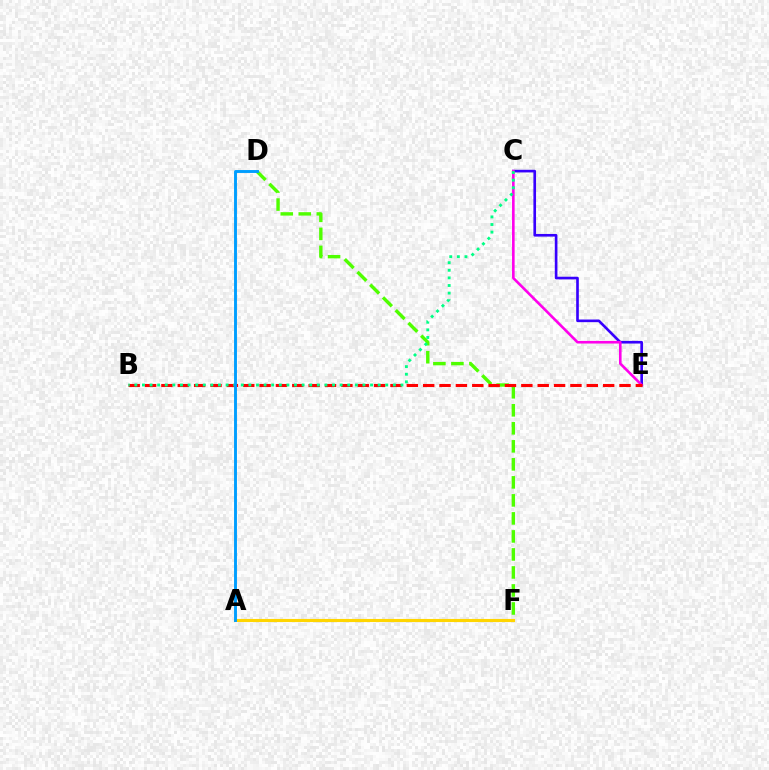{('C', 'E'): [{'color': '#3700ff', 'line_style': 'solid', 'thickness': 1.9}, {'color': '#ff00ed', 'line_style': 'solid', 'thickness': 1.88}], ('D', 'F'): [{'color': '#4fff00', 'line_style': 'dashed', 'thickness': 2.45}], ('A', 'F'): [{'color': '#ffd500', 'line_style': 'solid', 'thickness': 2.24}], ('B', 'E'): [{'color': '#ff0000', 'line_style': 'dashed', 'thickness': 2.22}], ('B', 'C'): [{'color': '#00ff86', 'line_style': 'dotted', 'thickness': 2.07}], ('A', 'D'): [{'color': '#009eff', 'line_style': 'solid', 'thickness': 2.09}]}